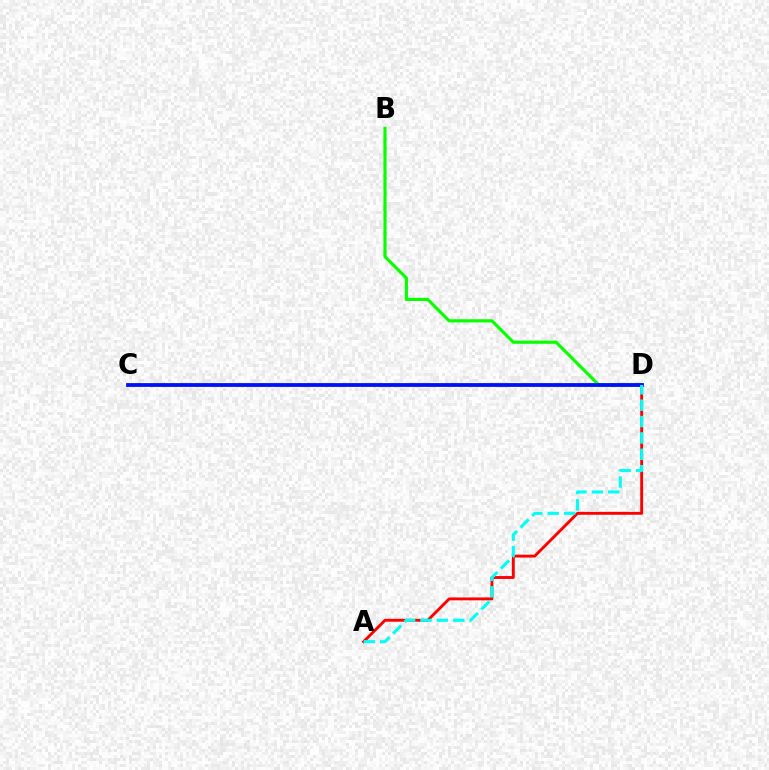{('A', 'D'): [{'color': '#ff0000', 'line_style': 'solid', 'thickness': 2.07}, {'color': '#00fff6', 'line_style': 'dashed', 'thickness': 2.23}], ('C', 'D'): [{'color': '#ee00ff', 'line_style': 'solid', 'thickness': 1.6}, {'color': '#fcf500', 'line_style': 'dashed', 'thickness': 2.92}, {'color': '#0010ff', 'line_style': 'solid', 'thickness': 2.72}], ('B', 'D'): [{'color': '#08ff00', 'line_style': 'solid', 'thickness': 2.27}]}